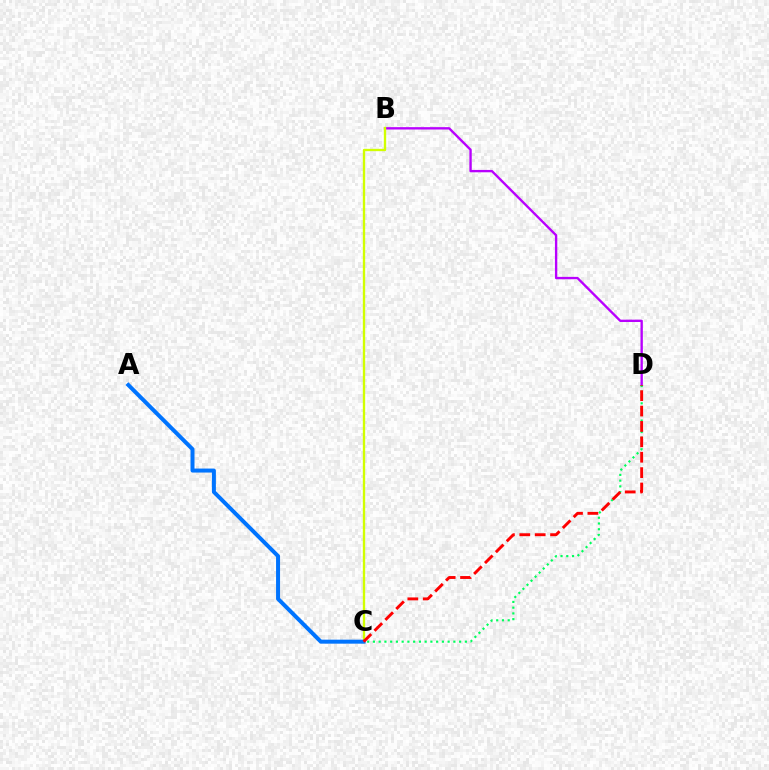{('B', 'D'): [{'color': '#b900ff', 'line_style': 'solid', 'thickness': 1.7}], ('B', 'C'): [{'color': '#d1ff00', 'line_style': 'solid', 'thickness': 1.69}], ('C', 'D'): [{'color': '#00ff5c', 'line_style': 'dotted', 'thickness': 1.56}, {'color': '#ff0000', 'line_style': 'dashed', 'thickness': 2.09}], ('A', 'C'): [{'color': '#0074ff', 'line_style': 'solid', 'thickness': 2.87}]}